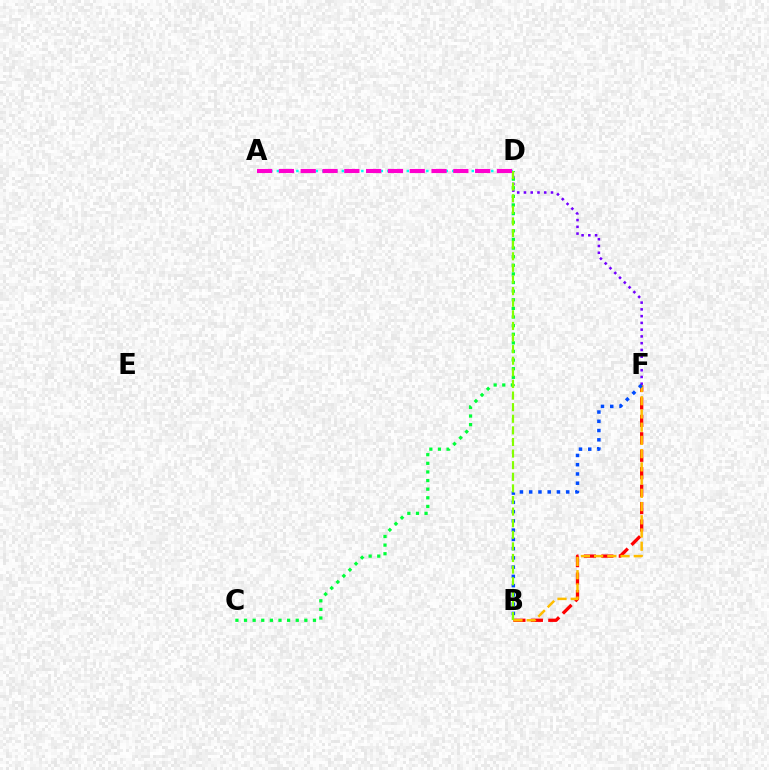{('B', 'F'): [{'color': '#ff0000', 'line_style': 'dashed', 'thickness': 2.37}, {'color': '#ffbd00', 'line_style': 'dashed', 'thickness': 1.8}, {'color': '#004bff', 'line_style': 'dotted', 'thickness': 2.51}], ('D', 'F'): [{'color': '#7200ff', 'line_style': 'dotted', 'thickness': 1.84}], ('A', 'D'): [{'color': '#00fff6', 'line_style': 'dotted', 'thickness': 1.77}, {'color': '#ff00cf', 'line_style': 'dashed', 'thickness': 2.96}], ('C', 'D'): [{'color': '#00ff39', 'line_style': 'dotted', 'thickness': 2.34}], ('B', 'D'): [{'color': '#84ff00', 'line_style': 'dashed', 'thickness': 1.58}]}